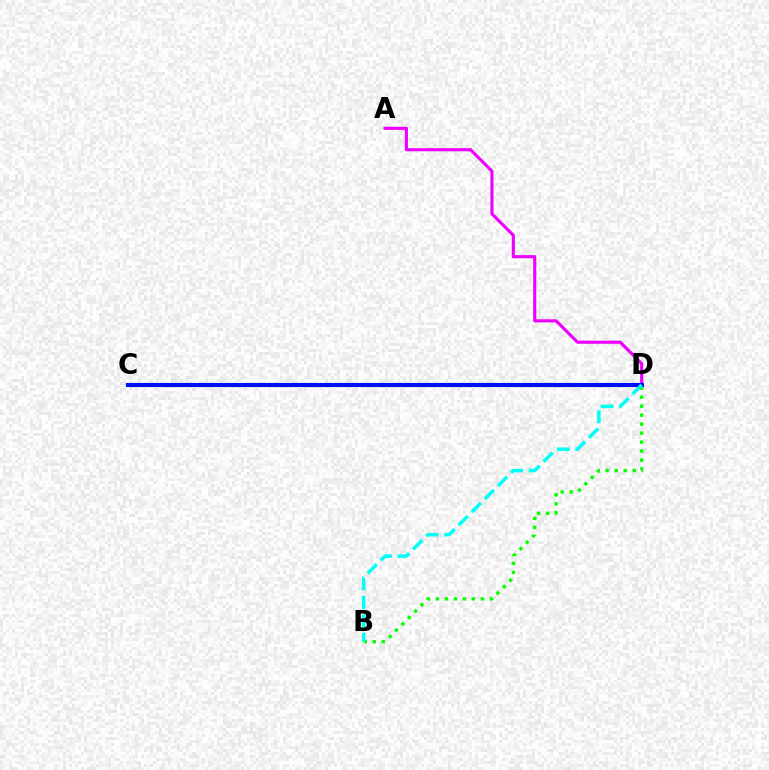{('C', 'D'): [{'color': '#ff0000', 'line_style': 'dotted', 'thickness': 1.86}, {'color': '#fcf500', 'line_style': 'dashed', 'thickness': 2.3}, {'color': '#0010ff', 'line_style': 'solid', 'thickness': 2.96}], ('A', 'D'): [{'color': '#ee00ff', 'line_style': 'solid', 'thickness': 2.24}], ('B', 'D'): [{'color': '#08ff00', 'line_style': 'dotted', 'thickness': 2.44}, {'color': '#00fff6', 'line_style': 'dashed', 'thickness': 2.51}]}